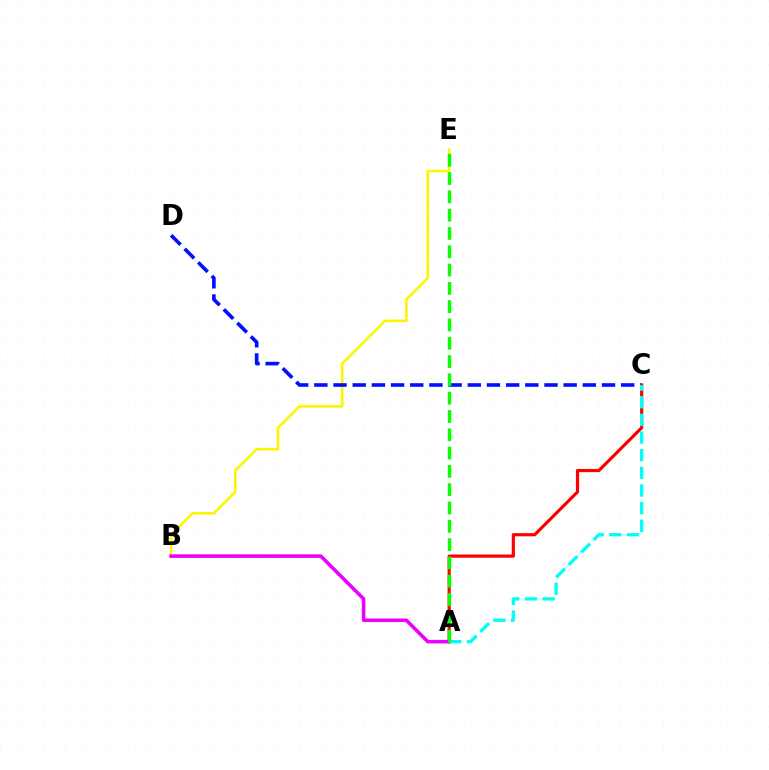{('B', 'E'): [{'color': '#fcf500', 'line_style': 'solid', 'thickness': 1.85}], ('C', 'D'): [{'color': '#0010ff', 'line_style': 'dashed', 'thickness': 2.61}], ('A', 'C'): [{'color': '#ff0000', 'line_style': 'solid', 'thickness': 2.29}, {'color': '#00fff6', 'line_style': 'dashed', 'thickness': 2.4}], ('A', 'B'): [{'color': '#ee00ff', 'line_style': 'solid', 'thickness': 2.56}], ('A', 'E'): [{'color': '#08ff00', 'line_style': 'dashed', 'thickness': 2.49}]}